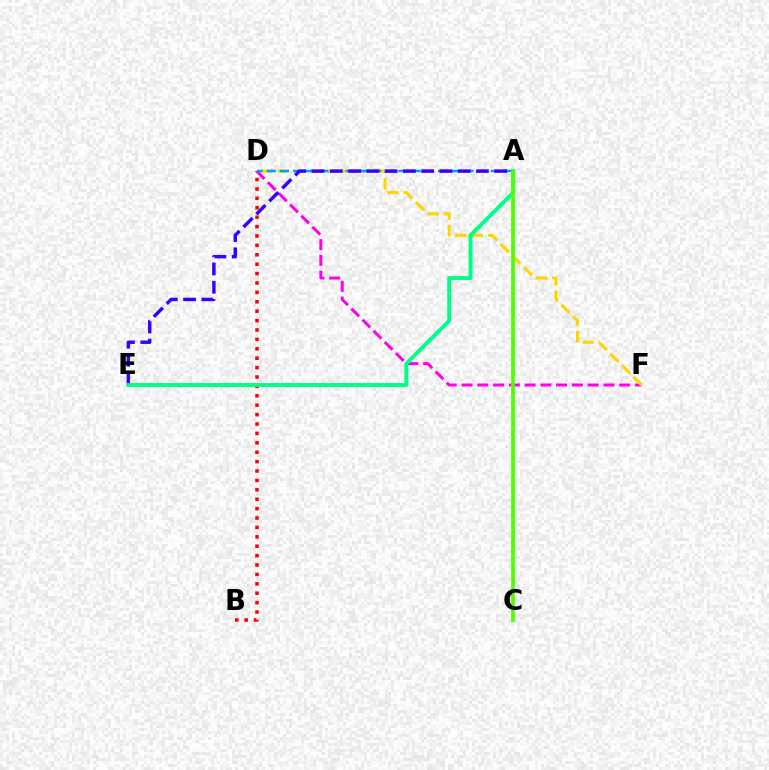{('B', 'D'): [{'color': '#ff0000', 'line_style': 'dotted', 'thickness': 2.55}], ('D', 'F'): [{'color': '#ff00ed', 'line_style': 'dashed', 'thickness': 2.14}, {'color': '#ffd500', 'line_style': 'dashed', 'thickness': 2.23}], ('A', 'D'): [{'color': '#009eff', 'line_style': 'dashed', 'thickness': 1.79}], ('A', 'E'): [{'color': '#3700ff', 'line_style': 'dashed', 'thickness': 2.48}, {'color': '#00ff86', 'line_style': 'solid', 'thickness': 2.82}], ('A', 'C'): [{'color': '#4fff00', 'line_style': 'solid', 'thickness': 2.68}]}